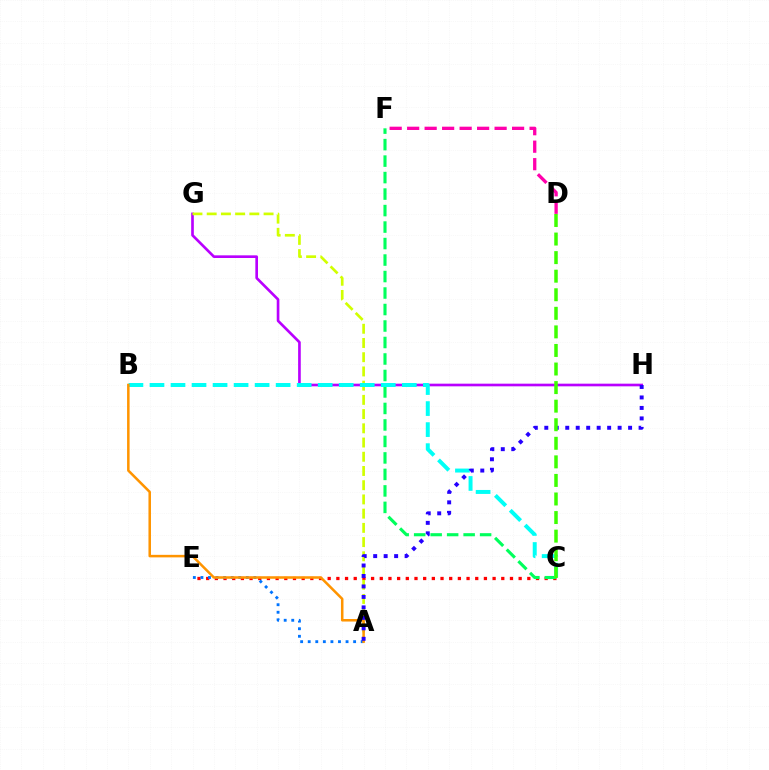{('D', 'F'): [{'color': '#ff00ac', 'line_style': 'dashed', 'thickness': 2.38}], ('G', 'H'): [{'color': '#b900ff', 'line_style': 'solid', 'thickness': 1.91}], ('C', 'E'): [{'color': '#ff0000', 'line_style': 'dotted', 'thickness': 2.36}], ('C', 'F'): [{'color': '#00ff5c', 'line_style': 'dashed', 'thickness': 2.24}], ('A', 'G'): [{'color': '#d1ff00', 'line_style': 'dashed', 'thickness': 1.93}], ('A', 'E'): [{'color': '#0074ff', 'line_style': 'dotted', 'thickness': 2.06}], ('B', 'C'): [{'color': '#00fff6', 'line_style': 'dashed', 'thickness': 2.86}], ('A', 'B'): [{'color': '#ff9400', 'line_style': 'solid', 'thickness': 1.82}], ('A', 'H'): [{'color': '#2500ff', 'line_style': 'dotted', 'thickness': 2.85}], ('C', 'D'): [{'color': '#3dff00', 'line_style': 'dashed', 'thickness': 2.52}]}